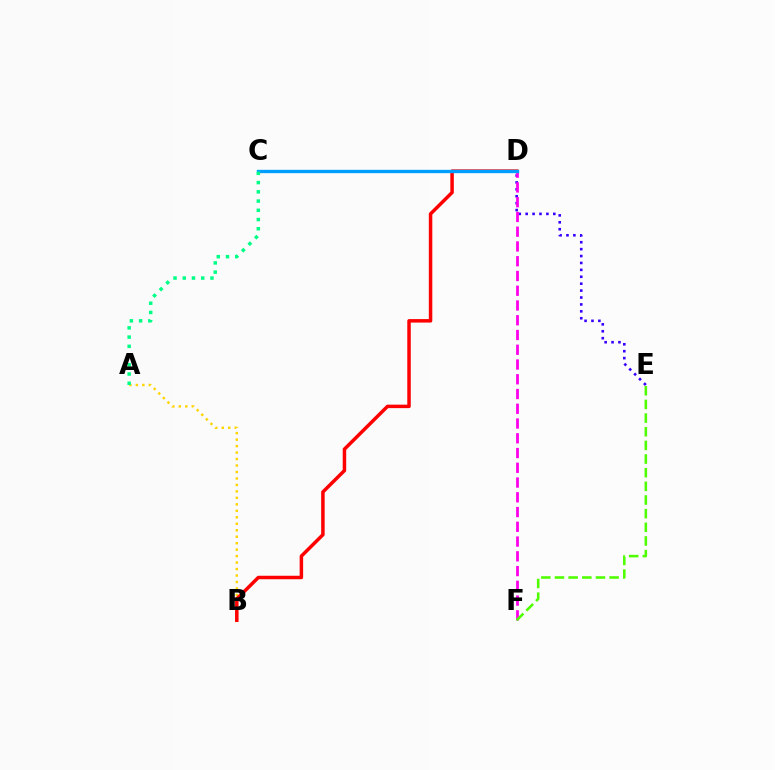{('D', 'E'): [{'color': '#3700ff', 'line_style': 'dotted', 'thickness': 1.88}], ('A', 'B'): [{'color': '#ffd500', 'line_style': 'dotted', 'thickness': 1.76}], ('B', 'D'): [{'color': '#ff0000', 'line_style': 'solid', 'thickness': 2.51}], ('D', 'F'): [{'color': '#ff00ed', 'line_style': 'dashed', 'thickness': 2.0}], ('C', 'D'): [{'color': '#009eff', 'line_style': 'solid', 'thickness': 2.4}], ('A', 'C'): [{'color': '#00ff86', 'line_style': 'dotted', 'thickness': 2.51}], ('E', 'F'): [{'color': '#4fff00', 'line_style': 'dashed', 'thickness': 1.85}]}